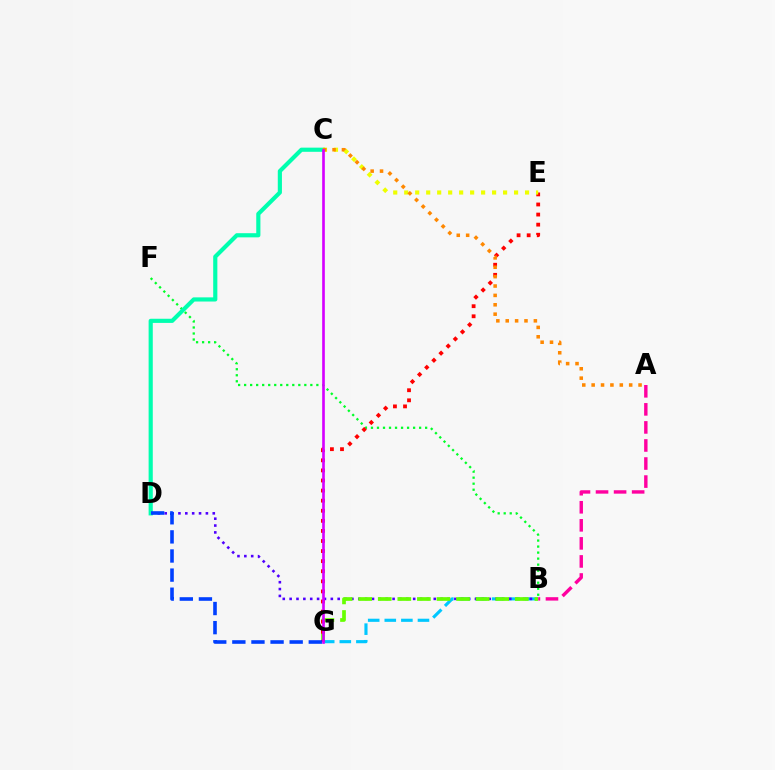{('B', 'G'): [{'color': '#00c7ff', 'line_style': 'dashed', 'thickness': 2.25}, {'color': '#66ff00', 'line_style': 'dashed', 'thickness': 2.66}], ('B', 'F'): [{'color': '#00ff27', 'line_style': 'dotted', 'thickness': 1.64}], ('B', 'D'): [{'color': '#4f00ff', 'line_style': 'dotted', 'thickness': 1.86}], ('C', 'D'): [{'color': '#00ffaf', 'line_style': 'solid', 'thickness': 2.99}], ('A', 'B'): [{'color': '#ff00a0', 'line_style': 'dashed', 'thickness': 2.45}], ('E', 'G'): [{'color': '#ff0000', 'line_style': 'dotted', 'thickness': 2.74}], ('C', 'E'): [{'color': '#eeff00', 'line_style': 'dotted', 'thickness': 2.98}], ('D', 'G'): [{'color': '#003fff', 'line_style': 'dashed', 'thickness': 2.6}], ('A', 'C'): [{'color': '#ff8800', 'line_style': 'dotted', 'thickness': 2.55}], ('C', 'G'): [{'color': '#d600ff', 'line_style': 'solid', 'thickness': 1.91}]}